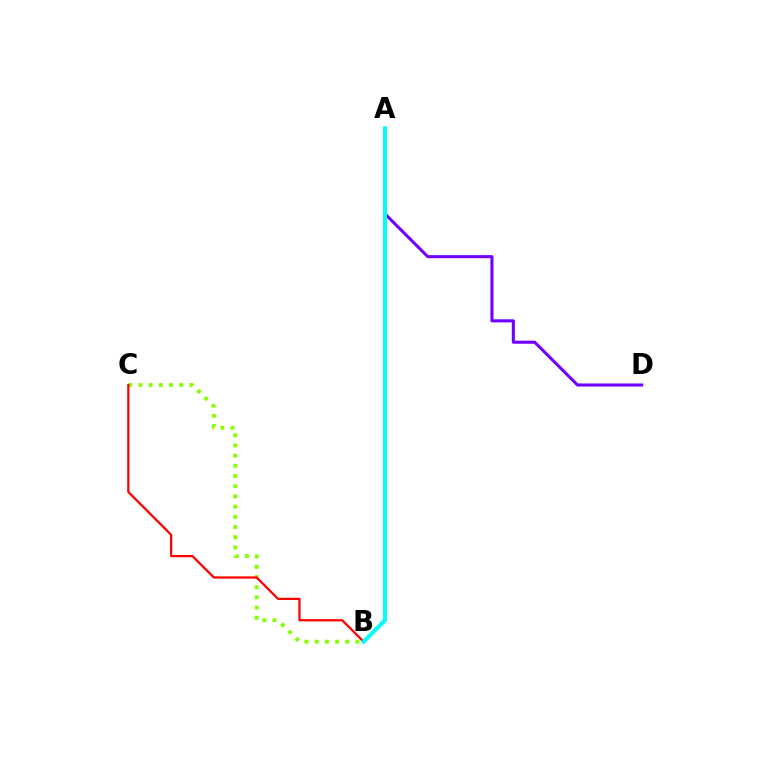{('A', 'D'): [{'color': '#7200ff', 'line_style': 'solid', 'thickness': 2.21}], ('B', 'C'): [{'color': '#84ff00', 'line_style': 'dotted', 'thickness': 2.77}, {'color': '#ff0000', 'line_style': 'solid', 'thickness': 1.62}], ('A', 'B'): [{'color': '#00fff6', 'line_style': 'solid', 'thickness': 2.87}]}